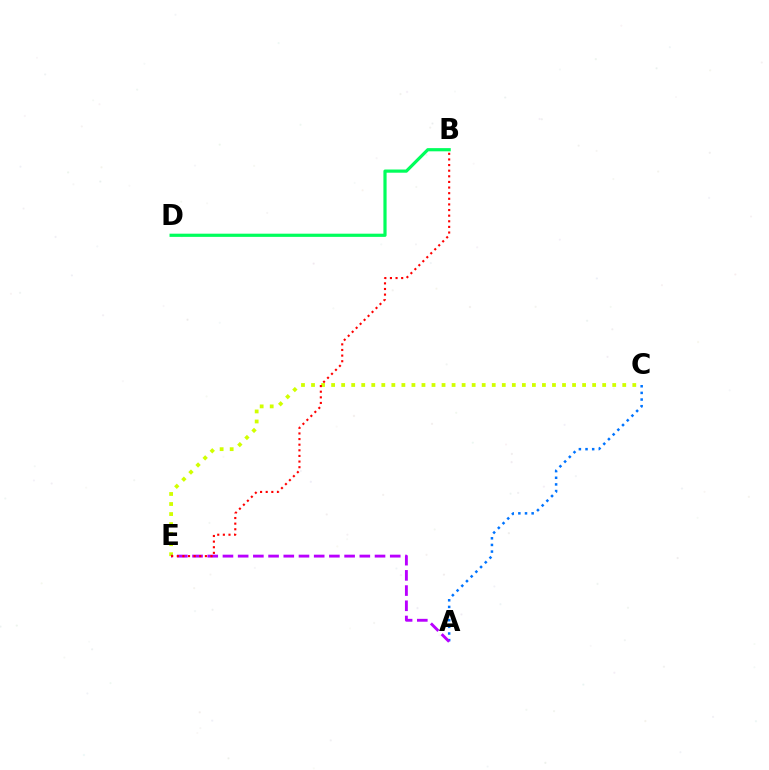{('A', 'C'): [{'color': '#0074ff', 'line_style': 'dotted', 'thickness': 1.8}], ('C', 'E'): [{'color': '#d1ff00', 'line_style': 'dotted', 'thickness': 2.73}], ('A', 'E'): [{'color': '#b900ff', 'line_style': 'dashed', 'thickness': 2.07}], ('B', 'E'): [{'color': '#ff0000', 'line_style': 'dotted', 'thickness': 1.53}], ('B', 'D'): [{'color': '#00ff5c', 'line_style': 'solid', 'thickness': 2.3}]}